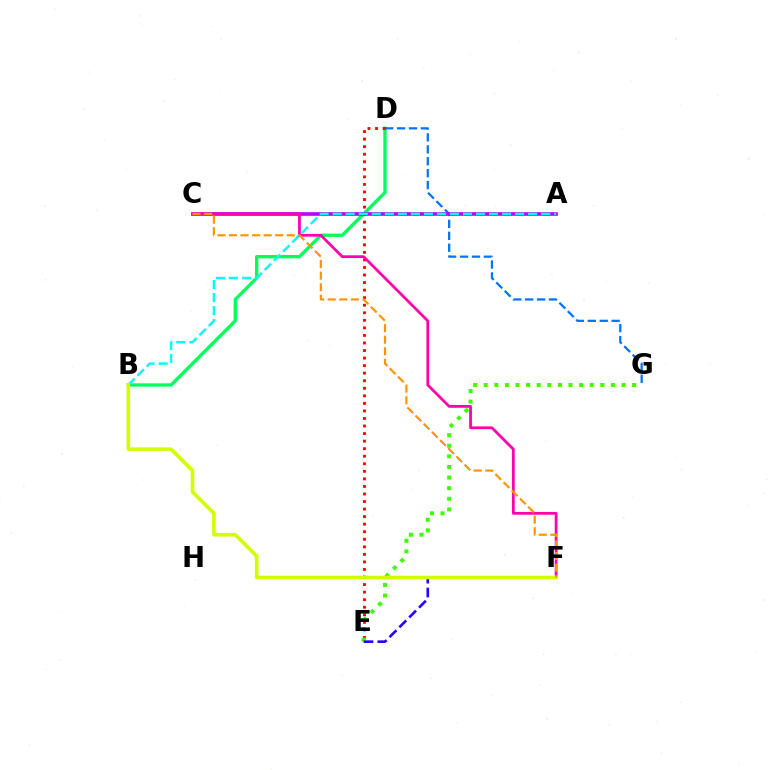{('B', 'D'): [{'color': '#00ff5c', 'line_style': 'solid', 'thickness': 2.39}], ('D', 'G'): [{'color': '#0074ff', 'line_style': 'dashed', 'thickness': 1.62}], ('A', 'C'): [{'color': '#b900ff', 'line_style': 'solid', 'thickness': 2.62}], ('D', 'E'): [{'color': '#ff0000', 'line_style': 'dotted', 'thickness': 2.05}], ('C', 'F'): [{'color': '#ff00ac', 'line_style': 'solid', 'thickness': 1.99}, {'color': '#ff9400', 'line_style': 'dashed', 'thickness': 1.57}], ('E', 'G'): [{'color': '#3dff00', 'line_style': 'dotted', 'thickness': 2.88}], ('A', 'B'): [{'color': '#00fff6', 'line_style': 'dashed', 'thickness': 1.77}], ('E', 'F'): [{'color': '#2500ff', 'line_style': 'dashed', 'thickness': 1.89}], ('B', 'F'): [{'color': '#d1ff00', 'line_style': 'solid', 'thickness': 2.59}]}